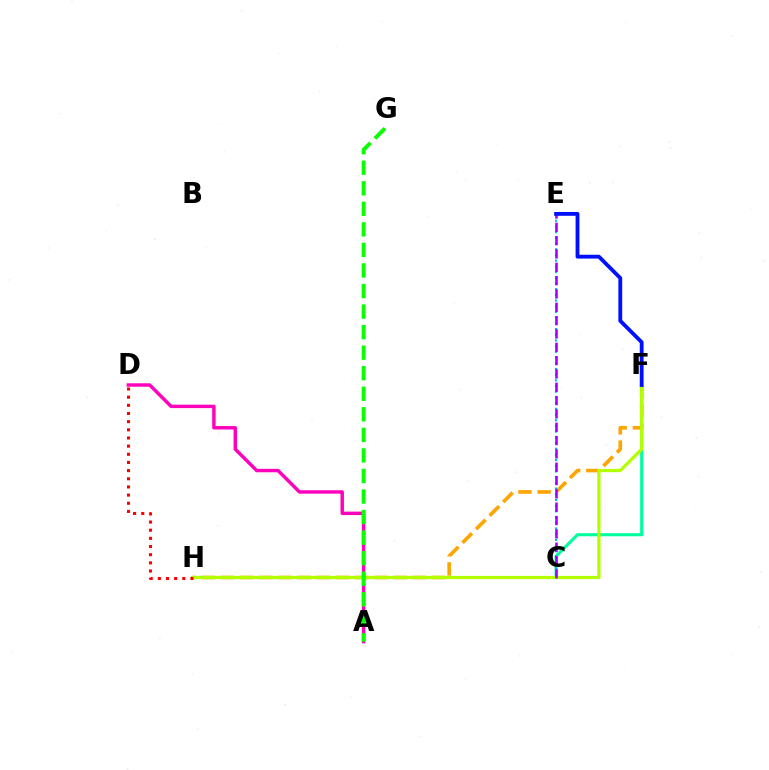{('C', 'F'): [{'color': '#00ff9d', 'line_style': 'solid', 'thickness': 2.23}], ('F', 'H'): [{'color': '#ffa500', 'line_style': 'dashed', 'thickness': 2.61}, {'color': '#b3ff00', 'line_style': 'solid', 'thickness': 2.33}], ('C', 'E'): [{'color': '#00b5ff', 'line_style': 'dotted', 'thickness': 1.55}, {'color': '#9b00ff', 'line_style': 'dashed', 'thickness': 1.81}], ('D', 'H'): [{'color': '#ff0000', 'line_style': 'dotted', 'thickness': 2.22}], ('A', 'D'): [{'color': '#ff00bd', 'line_style': 'solid', 'thickness': 2.47}], ('E', 'F'): [{'color': '#0010ff', 'line_style': 'solid', 'thickness': 2.75}], ('A', 'G'): [{'color': '#08ff00', 'line_style': 'dashed', 'thickness': 2.79}]}